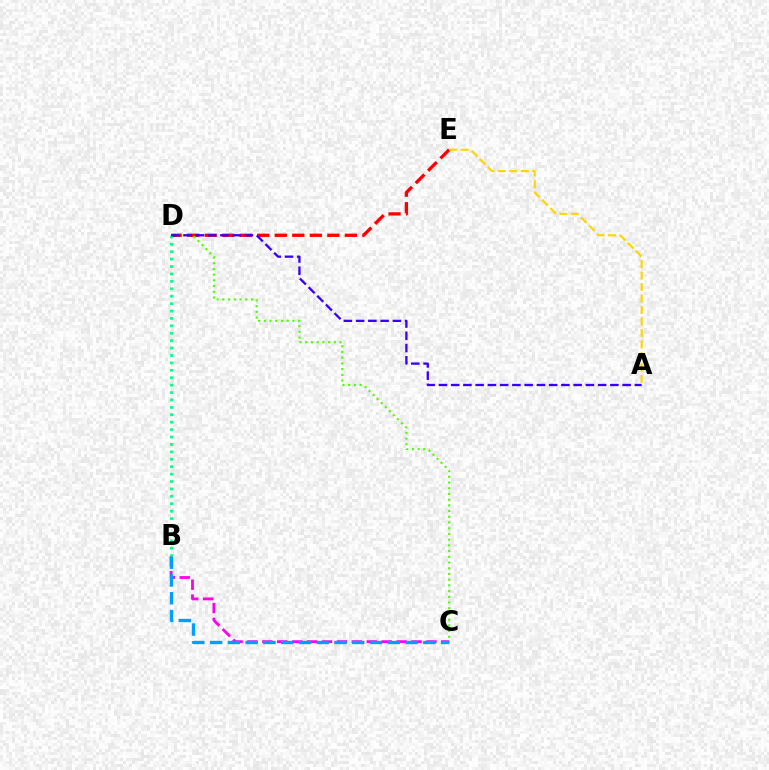{('D', 'E'): [{'color': '#ff0000', 'line_style': 'dashed', 'thickness': 2.38}], ('B', 'C'): [{'color': '#ff00ed', 'line_style': 'dashed', 'thickness': 2.03}, {'color': '#009eff', 'line_style': 'dashed', 'thickness': 2.41}], ('C', 'D'): [{'color': '#4fff00', 'line_style': 'dotted', 'thickness': 1.55}], ('A', 'E'): [{'color': '#ffd500', 'line_style': 'dashed', 'thickness': 1.56}], ('B', 'D'): [{'color': '#00ff86', 'line_style': 'dotted', 'thickness': 2.01}], ('A', 'D'): [{'color': '#3700ff', 'line_style': 'dashed', 'thickness': 1.66}]}